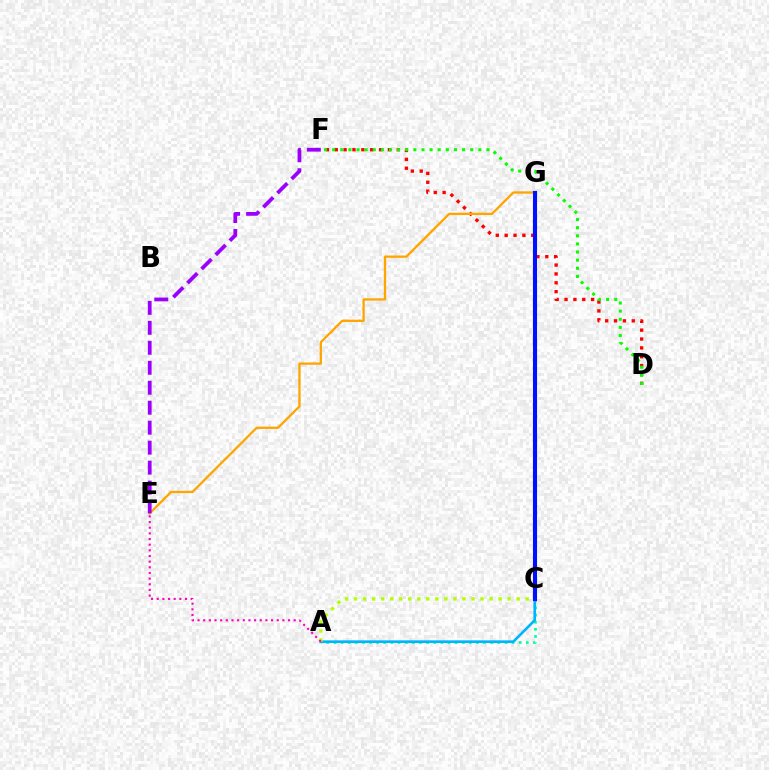{('D', 'F'): [{'color': '#ff0000', 'line_style': 'dotted', 'thickness': 2.41}, {'color': '#08ff00', 'line_style': 'dotted', 'thickness': 2.21}], ('E', 'G'): [{'color': '#ffa500', 'line_style': 'solid', 'thickness': 1.65}], ('A', 'C'): [{'color': '#00ff9d', 'line_style': 'dotted', 'thickness': 1.94}, {'color': '#00b5ff', 'line_style': 'solid', 'thickness': 1.9}, {'color': '#b3ff00', 'line_style': 'dotted', 'thickness': 2.45}], ('C', 'G'): [{'color': '#0010ff', 'line_style': 'solid', 'thickness': 2.95}], ('E', 'F'): [{'color': '#9b00ff', 'line_style': 'dashed', 'thickness': 2.71}], ('A', 'E'): [{'color': '#ff00bd', 'line_style': 'dotted', 'thickness': 1.54}]}